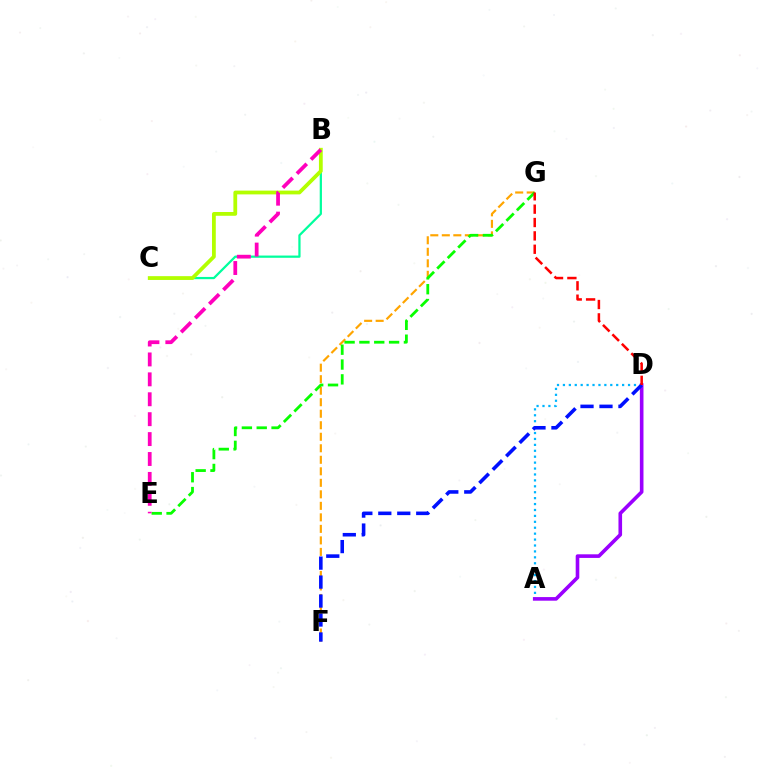{('F', 'G'): [{'color': '#ffa500', 'line_style': 'dashed', 'thickness': 1.56}], ('B', 'C'): [{'color': '#00ff9d', 'line_style': 'solid', 'thickness': 1.61}, {'color': '#b3ff00', 'line_style': 'solid', 'thickness': 2.72}], ('E', 'G'): [{'color': '#08ff00', 'line_style': 'dashed', 'thickness': 2.02}], ('A', 'D'): [{'color': '#00b5ff', 'line_style': 'dotted', 'thickness': 1.61}, {'color': '#9b00ff', 'line_style': 'solid', 'thickness': 2.6}], ('D', 'F'): [{'color': '#0010ff', 'line_style': 'dashed', 'thickness': 2.58}], ('B', 'E'): [{'color': '#ff00bd', 'line_style': 'dashed', 'thickness': 2.71}], ('D', 'G'): [{'color': '#ff0000', 'line_style': 'dashed', 'thickness': 1.82}]}